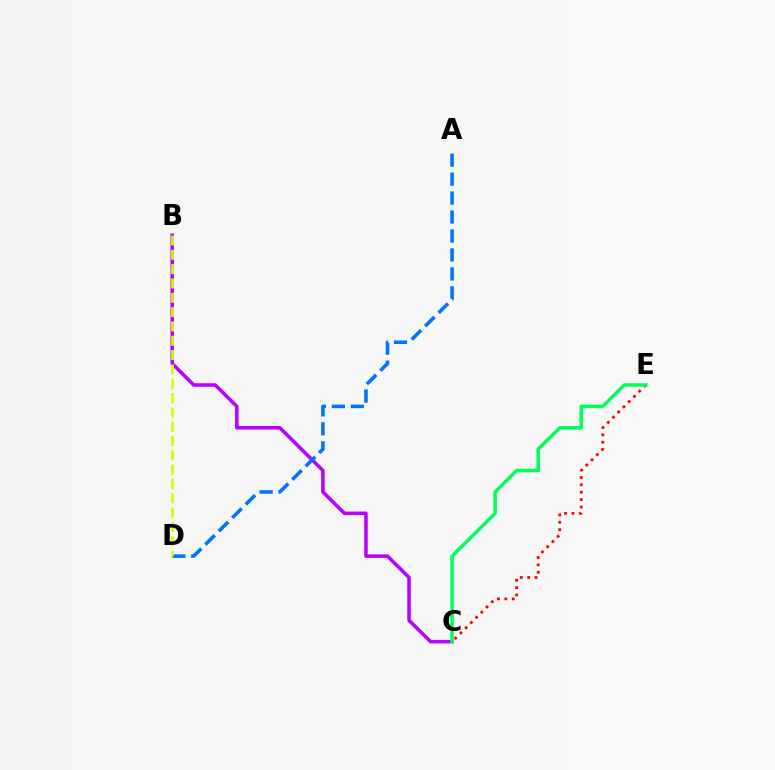{('C', 'E'): [{'color': '#ff0000', 'line_style': 'dotted', 'thickness': 2.0}, {'color': '#00ff5c', 'line_style': 'solid', 'thickness': 2.55}], ('B', 'C'): [{'color': '#b900ff', 'line_style': 'solid', 'thickness': 2.54}], ('A', 'D'): [{'color': '#0074ff', 'line_style': 'dashed', 'thickness': 2.57}], ('B', 'D'): [{'color': '#d1ff00', 'line_style': 'dashed', 'thickness': 1.95}]}